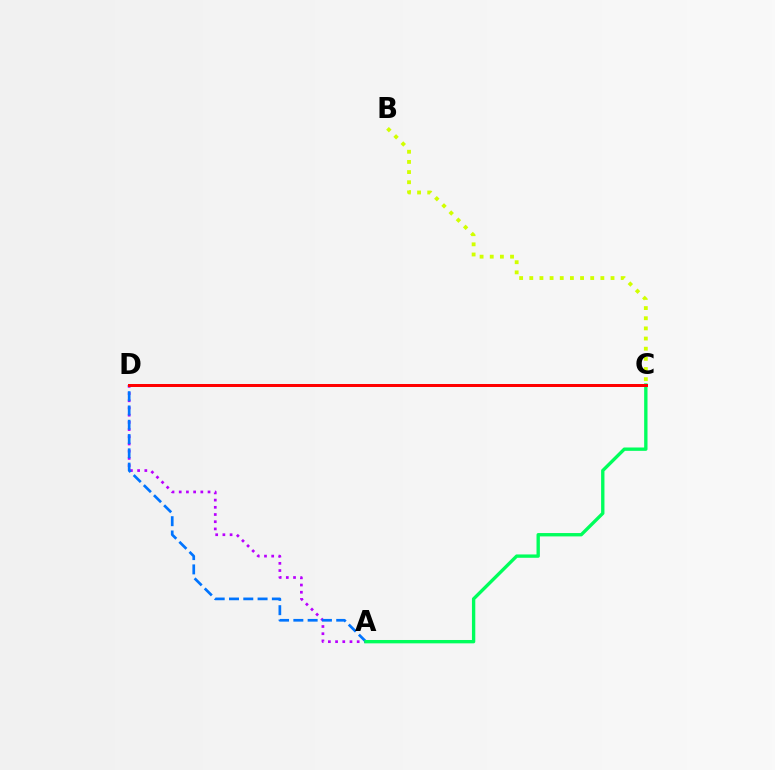{('A', 'D'): [{'color': '#b900ff', 'line_style': 'dotted', 'thickness': 1.96}, {'color': '#0074ff', 'line_style': 'dashed', 'thickness': 1.94}], ('B', 'C'): [{'color': '#d1ff00', 'line_style': 'dotted', 'thickness': 2.76}], ('A', 'C'): [{'color': '#00ff5c', 'line_style': 'solid', 'thickness': 2.41}], ('C', 'D'): [{'color': '#ff0000', 'line_style': 'solid', 'thickness': 2.16}]}